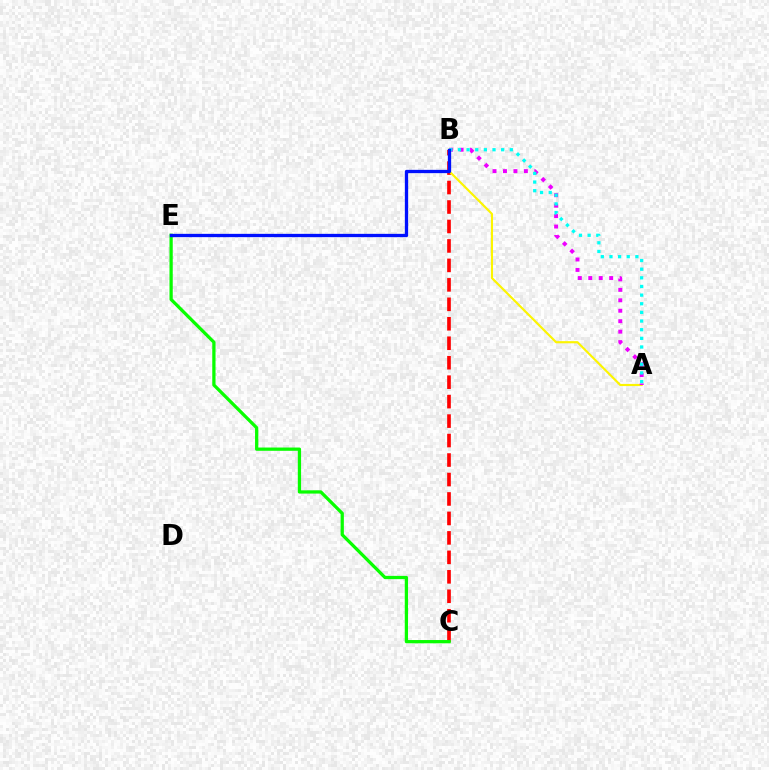{('B', 'C'): [{'color': '#ff0000', 'line_style': 'dashed', 'thickness': 2.64}], ('A', 'B'): [{'color': '#fcf500', 'line_style': 'solid', 'thickness': 1.55}, {'color': '#ee00ff', 'line_style': 'dotted', 'thickness': 2.84}, {'color': '#00fff6', 'line_style': 'dotted', 'thickness': 2.35}], ('C', 'E'): [{'color': '#08ff00', 'line_style': 'solid', 'thickness': 2.35}], ('B', 'E'): [{'color': '#0010ff', 'line_style': 'solid', 'thickness': 2.38}]}